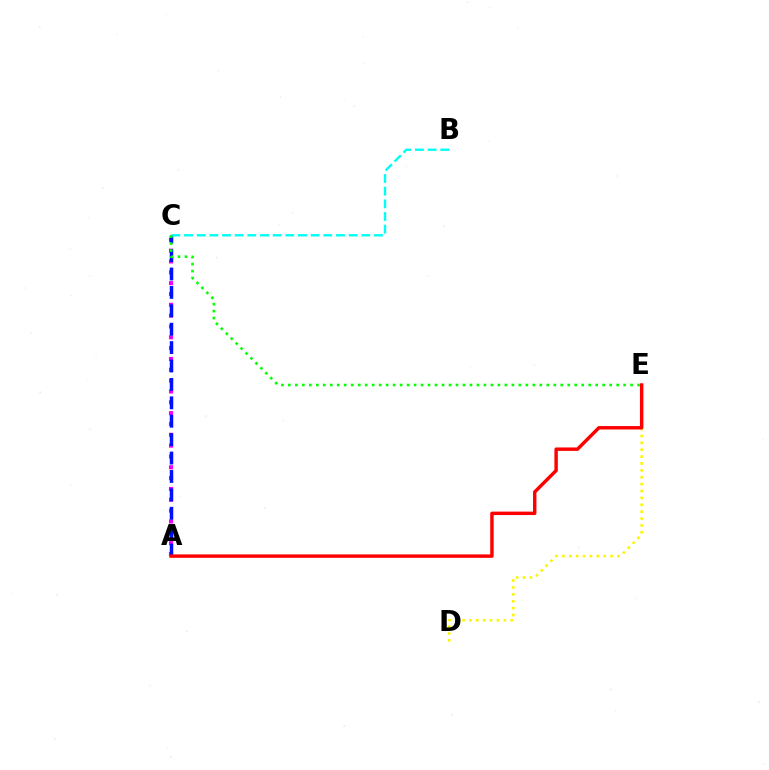{('D', 'E'): [{'color': '#fcf500', 'line_style': 'dotted', 'thickness': 1.87}], ('A', 'C'): [{'color': '#ee00ff', 'line_style': 'dotted', 'thickness': 2.94}, {'color': '#0010ff', 'line_style': 'dashed', 'thickness': 2.5}], ('B', 'C'): [{'color': '#00fff6', 'line_style': 'dashed', 'thickness': 1.72}], ('C', 'E'): [{'color': '#08ff00', 'line_style': 'dotted', 'thickness': 1.9}], ('A', 'E'): [{'color': '#ff0000', 'line_style': 'solid', 'thickness': 2.47}]}